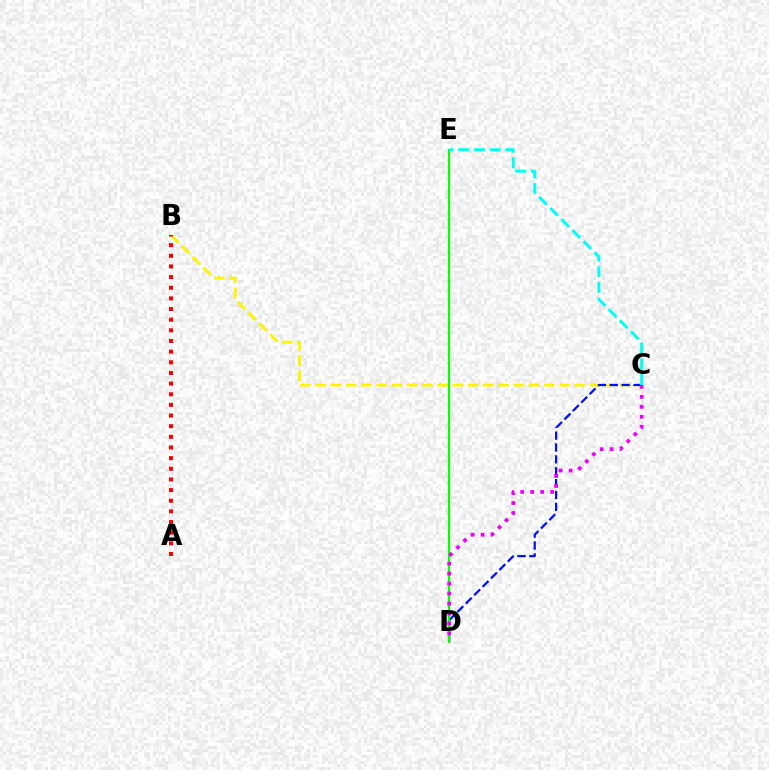{('B', 'C'): [{'color': '#fcf500', 'line_style': 'dashed', 'thickness': 2.07}], ('C', 'D'): [{'color': '#0010ff', 'line_style': 'dashed', 'thickness': 1.61}, {'color': '#ee00ff', 'line_style': 'dotted', 'thickness': 2.71}], ('D', 'E'): [{'color': '#08ff00', 'line_style': 'solid', 'thickness': 1.61}], ('A', 'B'): [{'color': '#ff0000', 'line_style': 'dotted', 'thickness': 2.89}], ('C', 'E'): [{'color': '#00fff6', 'line_style': 'dashed', 'thickness': 2.13}]}